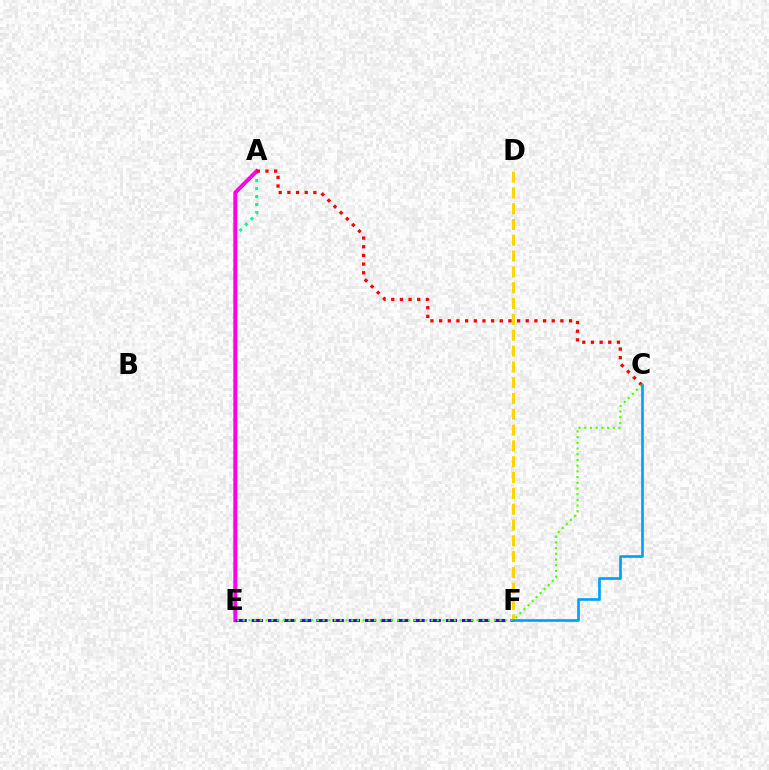{('A', 'E'): [{'color': '#00ff86', 'line_style': 'dotted', 'thickness': 2.17}, {'color': '#ff00ed', 'line_style': 'solid', 'thickness': 2.8}], ('A', 'C'): [{'color': '#ff0000', 'line_style': 'dotted', 'thickness': 2.35}], ('E', 'F'): [{'color': '#3700ff', 'line_style': 'dashed', 'thickness': 2.2}], ('D', 'F'): [{'color': '#ffd500', 'line_style': 'dashed', 'thickness': 2.15}], ('C', 'E'): [{'color': '#4fff00', 'line_style': 'dotted', 'thickness': 1.55}], ('C', 'F'): [{'color': '#009eff', 'line_style': 'solid', 'thickness': 1.9}]}